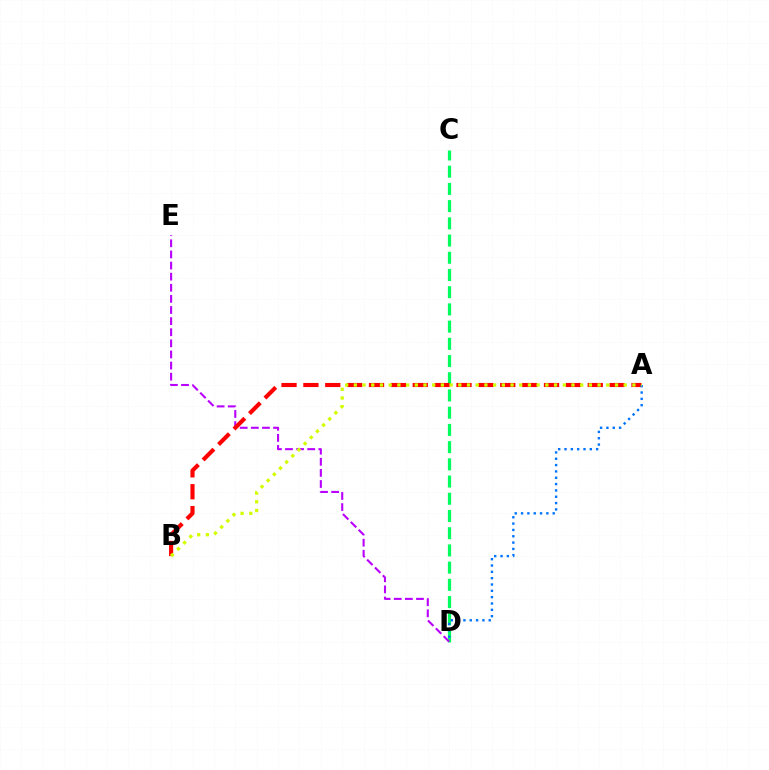{('C', 'D'): [{'color': '#00ff5c', 'line_style': 'dashed', 'thickness': 2.34}], ('D', 'E'): [{'color': '#b900ff', 'line_style': 'dashed', 'thickness': 1.51}], ('A', 'B'): [{'color': '#ff0000', 'line_style': 'dashed', 'thickness': 2.97}, {'color': '#d1ff00', 'line_style': 'dotted', 'thickness': 2.36}], ('A', 'D'): [{'color': '#0074ff', 'line_style': 'dotted', 'thickness': 1.72}]}